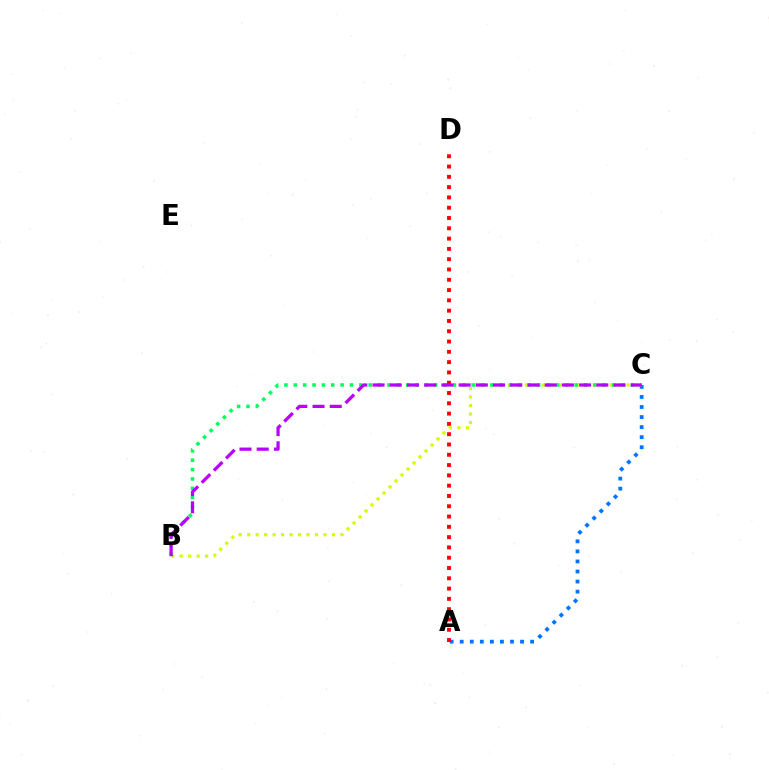{('B', 'C'): [{'color': '#d1ff00', 'line_style': 'dotted', 'thickness': 2.3}, {'color': '#00ff5c', 'line_style': 'dotted', 'thickness': 2.54}, {'color': '#b900ff', 'line_style': 'dashed', 'thickness': 2.34}], ('A', 'C'): [{'color': '#0074ff', 'line_style': 'dotted', 'thickness': 2.73}], ('A', 'D'): [{'color': '#ff0000', 'line_style': 'dotted', 'thickness': 2.8}]}